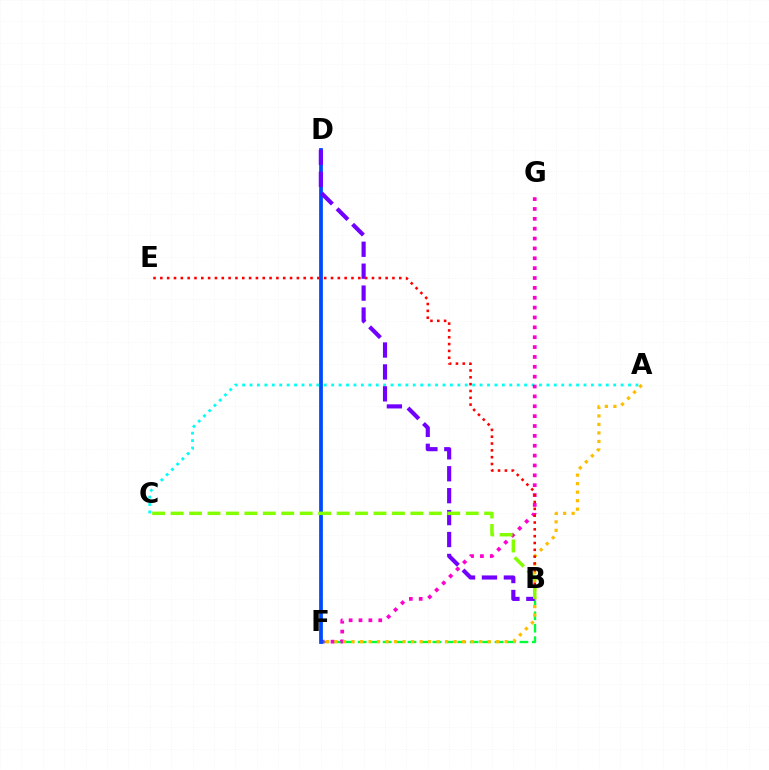{('A', 'C'): [{'color': '#00fff6', 'line_style': 'dotted', 'thickness': 2.02}], ('B', 'F'): [{'color': '#00ff39', 'line_style': 'dashed', 'thickness': 1.69}], ('F', 'G'): [{'color': '#ff00cf', 'line_style': 'dotted', 'thickness': 2.68}], ('D', 'F'): [{'color': '#004bff', 'line_style': 'solid', 'thickness': 2.71}], ('A', 'F'): [{'color': '#ffbd00', 'line_style': 'dotted', 'thickness': 2.31}], ('B', 'D'): [{'color': '#7200ff', 'line_style': 'dashed', 'thickness': 2.98}], ('B', 'E'): [{'color': '#ff0000', 'line_style': 'dotted', 'thickness': 1.85}], ('B', 'C'): [{'color': '#84ff00', 'line_style': 'dashed', 'thickness': 2.51}]}